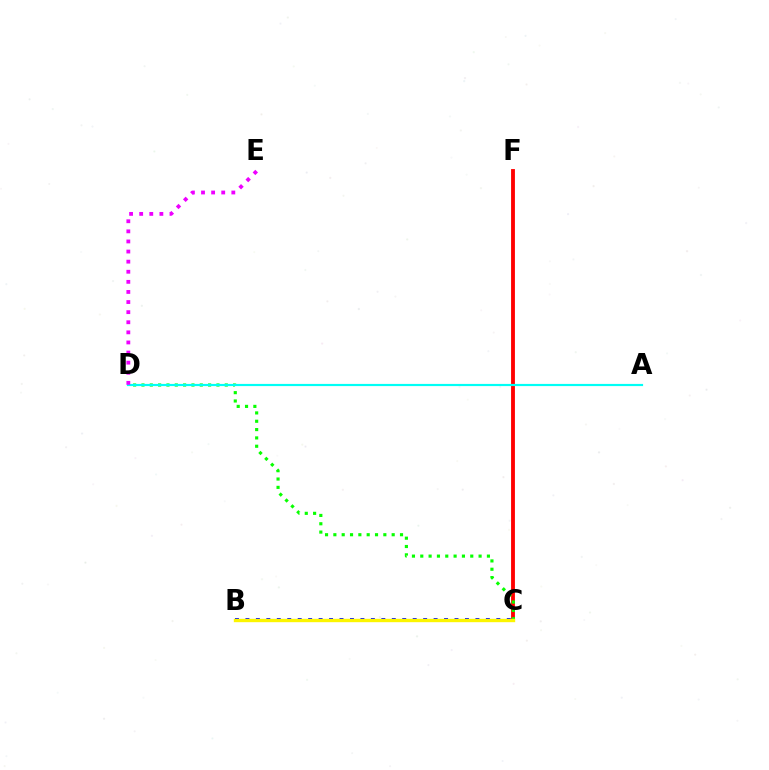{('C', 'F'): [{'color': '#ff0000', 'line_style': 'solid', 'thickness': 2.77}], ('B', 'C'): [{'color': '#0010ff', 'line_style': 'dotted', 'thickness': 2.84}, {'color': '#fcf500', 'line_style': 'solid', 'thickness': 2.43}], ('C', 'D'): [{'color': '#08ff00', 'line_style': 'dotted', 'thickness': 2.26}], ('A', 'D'): [{'color': '#00fff6', 'line_style': 'solid', 'thickness': 1.57}], ('D', 'E'): [{'color': '#ee00ff', 'line_style': 'dotted', 'thickness': 2.74}]}